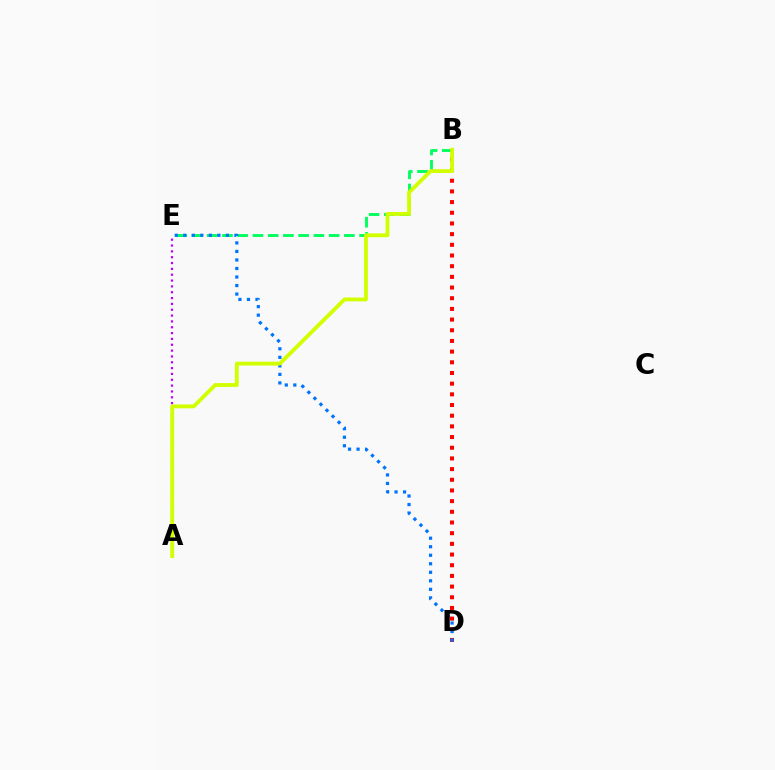{('A', 'E'): [{'color': '#b900ff', 'line_style': 'dotted', 'thickness': 1.59}], ('B', 'D'): [{'color': '#ff0000', 'line_style': 'dotted', 'thickness': 2.9}], ('B', 'E'): [{'color': '#00ff5c', 'line_style': 'dashed', 'thickness': 2.07}], ('D', 'E'): [{'color': '#0074ff', 'line_style': 'dotted', 'thickness': 2.32}], ('A', 'B'): [{'color': '#d1ff00', 'line_style': 'solid', 'thickness': 2.76}]}